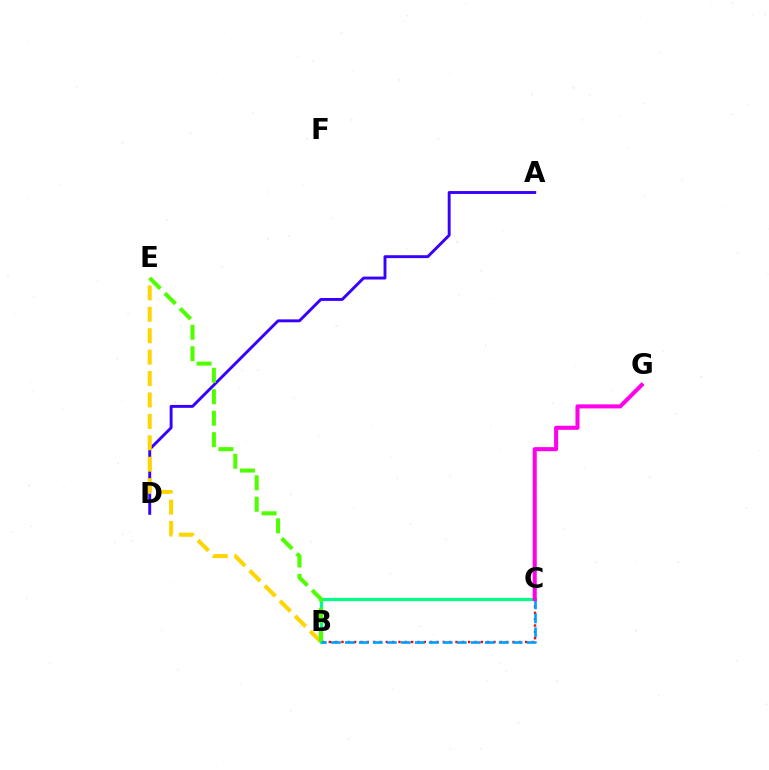{('A', 'D'): [{'color': '#3700ff', 'line_style': 'solid', 'thickness': 2.09}], ('B', 'E'): [{'color': '#ffd500', 'line_style': 'dashed', 'thickness': 2.91}, {'color': '#4fff00', 'line_style': 'dashed', 'thickness': 2.92}], ('B', 'C'): [{'color': '#00ff86', 'line_style': 'solid', 'thickness': 2.3}, {'color': '#ff0000', 'line_style': 'dotted', 'thickness': 1.72}, {'color': '#009eff', 'line_style': 'dashed', 'thickness': 1.9}], ('C', 'G'): [{'color': '#ff00ed', 'line_style': 'solid', 'thickness': 2.92}]}